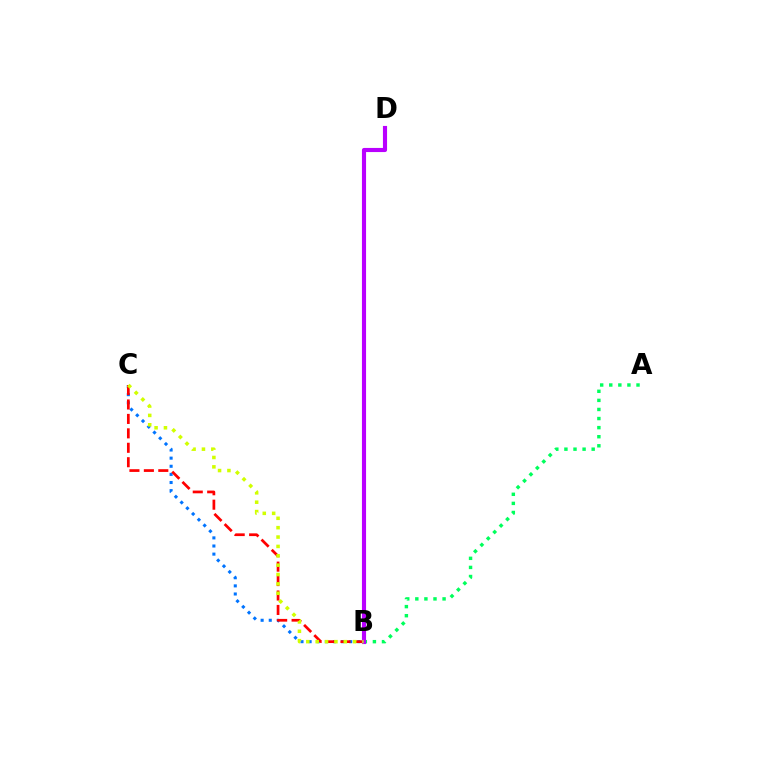{('B', 'C'): [{'color': '#0074ff', 'line_style': 'dotted', 'thickness': 2.21}, {'color': '#ff0000', 'line_style': 'dashed', 'thickness': 1.96}, {'color': '#d1ff00', 'line_style': 'dotted', 'thickness': 2.55}], ('A', 'B'): [{'color': '#00ff5c', 'line_style': 'dotted', 'thickness': 2.47}], ('B', 'D'): [{'color': '#b900ff', 'line_style': 'solid', 'thickness': 2.97}]}